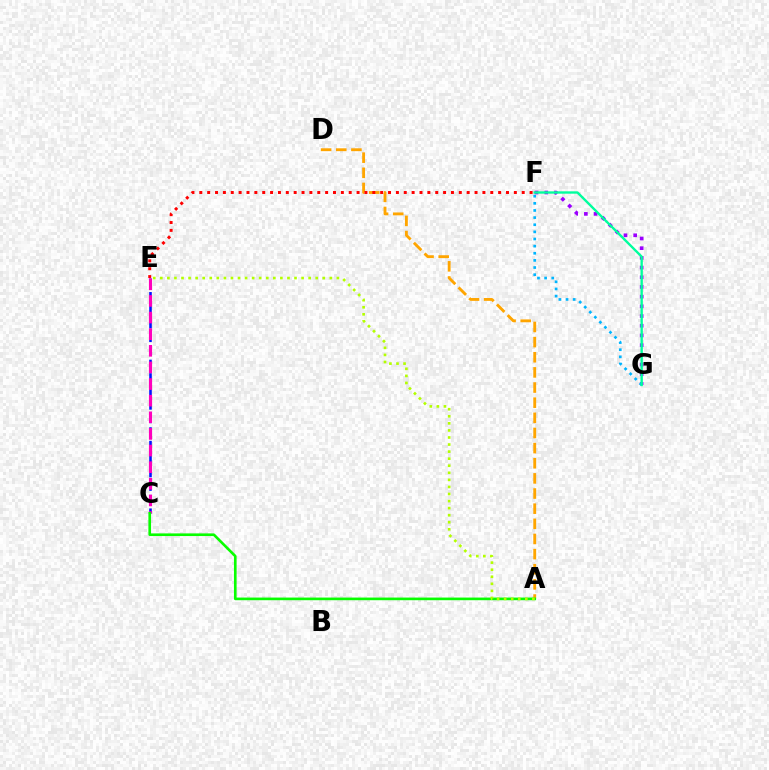{('C', 'E'): [{'color': '#0010ff', 'line_style': 'dashed', 'thickness': 1.84}, {'color': '#ff00bd', 'line_style': 'dashed', 'thickness': 2.26}], ('F', 'G'): [{'color': '#9b00ff', 'line_style': 'dotted', 'thickness': 2.63}, {'color': '#00b5ff', 'line_style': 'dotted', 'thickness': 1.94}, {'color': '#00ff9d', 'line_style': 'solid', 'thickness': 1.7}], ('A', 'D'): [{'color': '#ffa500', 'line_style': 'dashed', 'thickness': 2.06}], ('A', 'C'): [{'color': '#08ff00', 'line_style': 'solid', 'thickness': 1.91}], ('E', 'F'): [{'color': '#ff0000', 'line_style': 'dotted', 'thickness': 2.14}], ('A', 'E'): [{'color': '#b3ff00', 'line_style': 'dotted', 'thickness': 1.92}]}